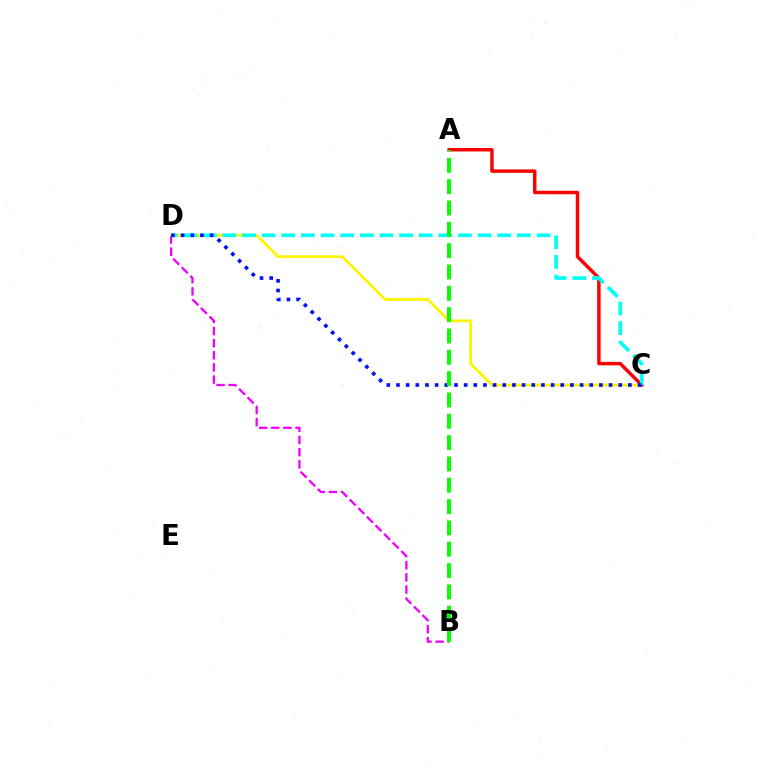{('B', 'D'): [{'color': '#ee00ff', 'line_style': 'dashed', 'thickness': 1.65}], ('C', 'D'): [{'color': '#fcf500', 'line_style': 'solid', 'thickness': 1.98}, {'color': '#00fff6', 'line_style': 'dashed', 'thickness': 2.67}, {'color': '#0010ff', 'line_style': 'dotted', 'thickness': 2.63}], ('A', 'C'): [{'color': '#ff0000', 'line_style': 'solid', 'thickness': 2.49}], ('A', 'B'): [{'color': '#08ff00', 'line_style': 'dashed', 'thickness': 2.9}]}